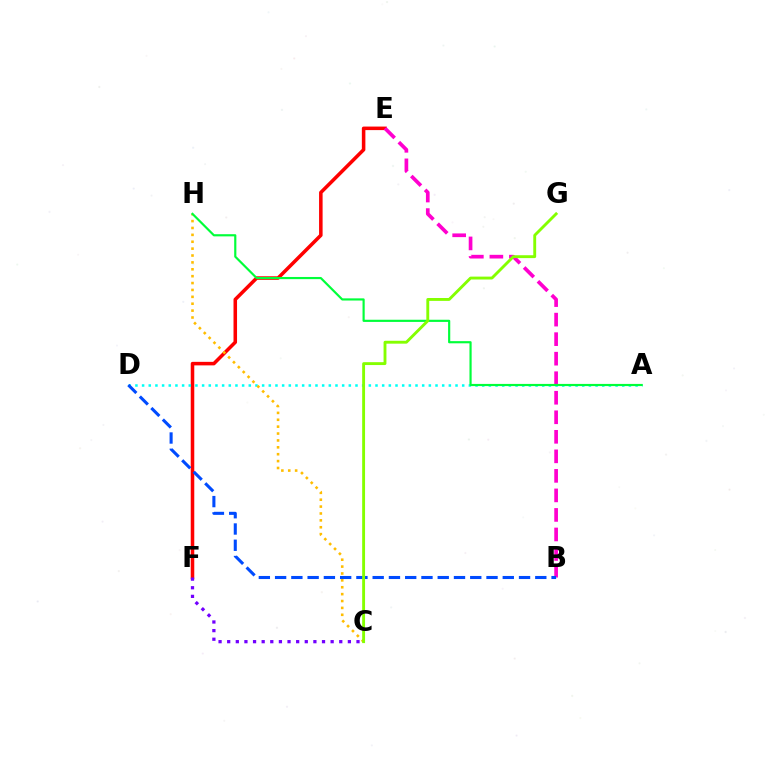{('E', 'F'): [{'color': '#ff0000', 'line_style': 'solid', 'thickness': 2.55}], ('A', 'D'): [{'color': '#00fff6', 'line_style': 'dotted', 'thickness': 1.81}], ('C', 'H'): [{'color': '#ffbd00', 'line_style': 'dotted', 'thickness': 1.87}], ('C', 'F'): [{'color': '#7200ff', 'line_style': 'dotted', 'thickness': 2.34}], ('B', 'E'): [{'color': '#ff00cf', 'line_style': 'dashed', 'thickness': 2.65}], ('A', 'H'): [{'color': '#00ff39', 'line_style': 'solid', 'thickness': 1.56}], ('B', 'D'): [{'color': '#004bff', 'line_style': 'dashed', 'thickness': 2.21}], ('C', 'G'): [{'color': '#84ff00', 'line_style': 'solid', 'thickness': 2.07}]}